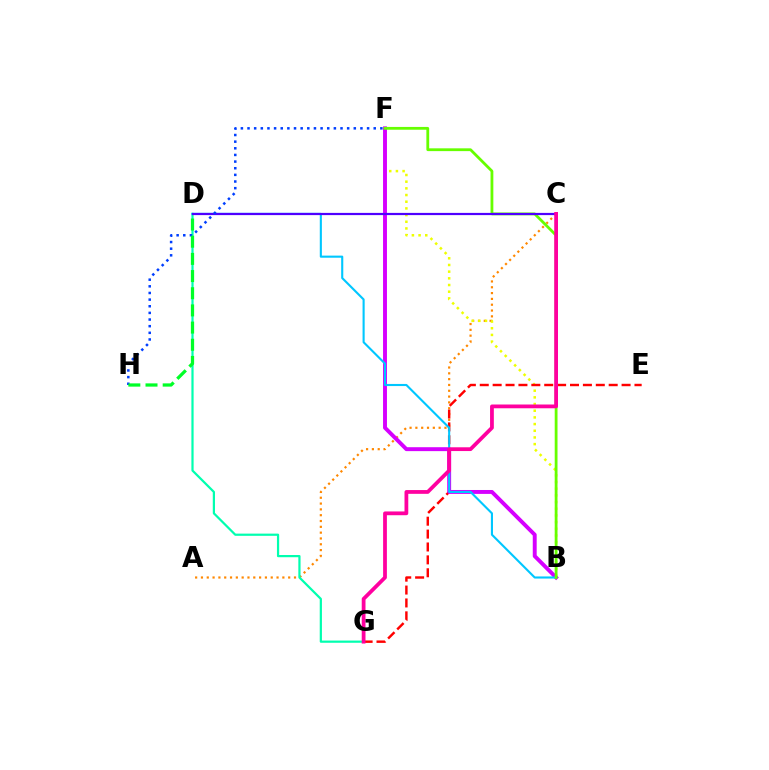{('A', 'C'): [{'color': '#ff8800', 'line_style': 'dotted', 'thickness': 1.58}], ('B', 'F'): [{'color': '#eeff00', 'line_style': 'dotted', 'thickness': 1.81}, {'color': '#d600ff', 'line_style': 'solid', 'thickness': 2.82}, {'color': '#66ff00', 'line_style': 'solid', 'thickness': 2.01}], ('D', 'G'): [{'color': '#00ffaf', 'line_style': 'solid', 'thickness': 1.59}], ('E', 'G'): [{'color': '#ff0000', 'line_style': 'dashed', 'thickness': 1.75}], ('B', 'D'): [{'color': '#00c7ff', 'line_style': 'solid', 'thickness': 1.52}], ('C', 'D'): [{'color': '#4f00ff', 'line_style': 'solid', 'thickness': 1.59}], ('F', 'H'): [{'color': '#003fff', 'line_style': 'dotted', 'thickness': 1.8}], ('D', 'H'): [{'color': '#00ff27', 'line_style': 'dashed', 'thickness': 2.33}], ('C', 'G'): [{'color': '#ff00a0', 'line_style': 'solid', 'thickness': 2.72}]}